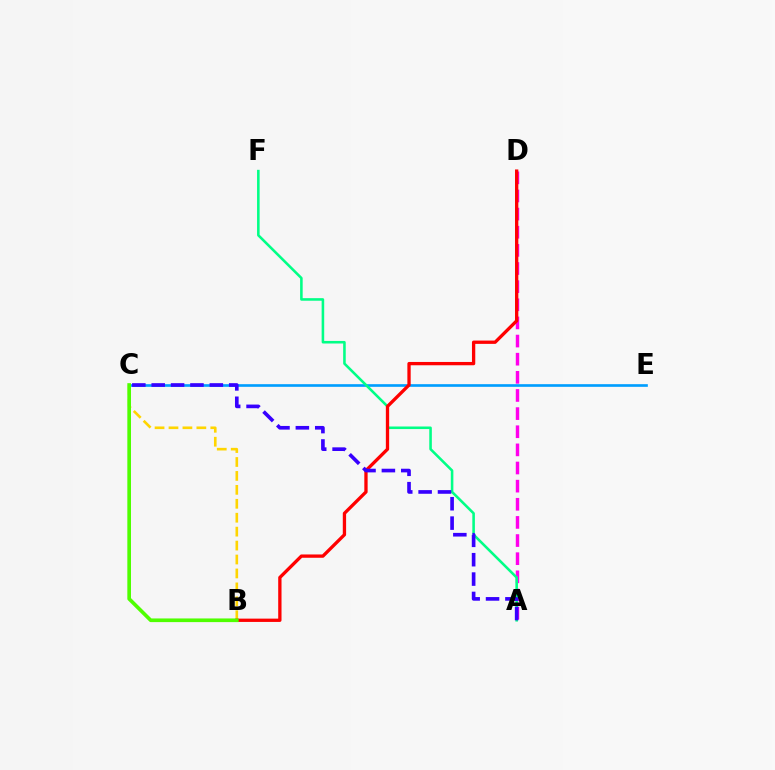{('A', 'D'): [{'color': '#ff00ed', 'line_style': 'dashed', 'thickness': 2.46}], ('C', 'E'): [{'color': '#009eff', 'line_style': 'solid', 'thickness': 1.91}], ('B', 'C'): [{'color': '#ffd500', 'line_style': 'dashed', 'thickness': 1.89}, {'color': '#4fff00', 'line_style': 'solid', 'thickness': 2.63}], ('A', 'F'): [{'color': '#00ff86', 'line_style': 'solid', 'thickness': 1.85}], ('B', 'D'): [{'color': '#ff0000', 'line_style': 'solid', 'thickness': 2.38}], ('A', 'C'): [{'color': '#3700ff', 'line_style': 'dashed', 'thickness': 2.63}]}